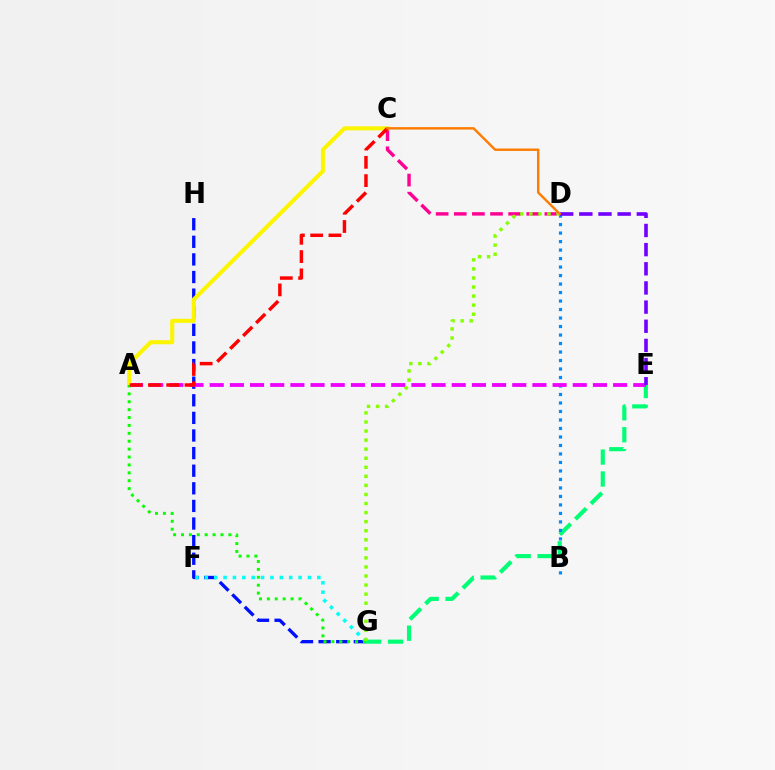{('G', 'H'): [{'color': '#0010ff', 'line_style': 'dashed', 'thickness': 2.39}], ('F', 'G'): [{'color': '#00fff6', 'line_style': 'dotted', 'thickness': 2.55}], ('E', 'G'): [{'color': '#00ff74', 'line_style': 'dashed', 'thickness': 2.98}], ('B', 'D'): [{'color': '#008cff', 'line_style': 'dotted', 'thickness': 2.31}], ('A', 'E'): [{'color': '#ee00ff', 'line_style': 'dashed', 'thickness': 2.74}], ('C', 'D'): [{'color': '#ff0094', 'line_style': 'dashed', 'thickness': 2.46}, {'color': '#ff7c00', 'line_style': 'solid', 'thickness': 1.74}], ('D', 'E'): [{'color': '#7200ff', 'line_style': 'dashed', 'thickness': 2.6}], ('A', 'C'): [{'color': '#fcf500', 'line_style': 'solid', 'thickness': 2.92}, {'color': '#ff0000', 'line_style': 'dashed', 'thickness': 2.48}], ('A', 'G'): [{'color': '#08ff00', 'line_style': 'dotted', 'thickness': 2.15}], ('D', 'G'): [{'color': '#84ff00', 'line_style': 'dotted', 'thickness': 2.46}]}